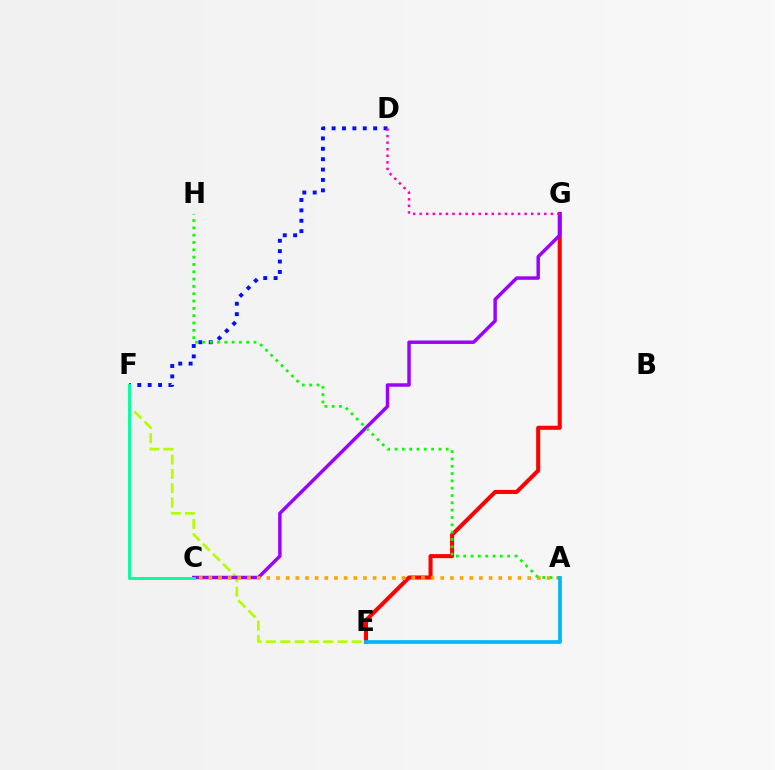{('E', 'G'): [{'color': '#ff0000', 'line_style': 'solid', 'thickness': 2.92}], ('E', 'F'): [{'color': '#b3ff00', 'line_style': 'dashed', 'thickness': 1.94}], ('D', 'F'): [{'color': '#0010ff', 'line_style': 'dotted', 'thickness': 2.82}], ('C', 'G'): [{'color': '#9b00ff', 'line_style': 'solid', 'thickness': 2.48}], ('A', 'C'): [{'color': '#ffa500', 'line_style': 'dotted', 'thickness': 2.63}], ('A', 'H'): [{'color': '#08ff00', 'line_style': 'dotted', 'thickness': 1.99}], ('C', 'F'): [{'color': '#00ff9d', 'line_style': 'solid', 'thickness': 2.07}], ('A', 'E'): [{'color': '#00b5ff', 'line_style': 'solid', 'thickness': 2.67}], ('D', 'G'): [{'color': '#ff00bd', 'line_style': 'dotted', 'thickness': 1.78}]}